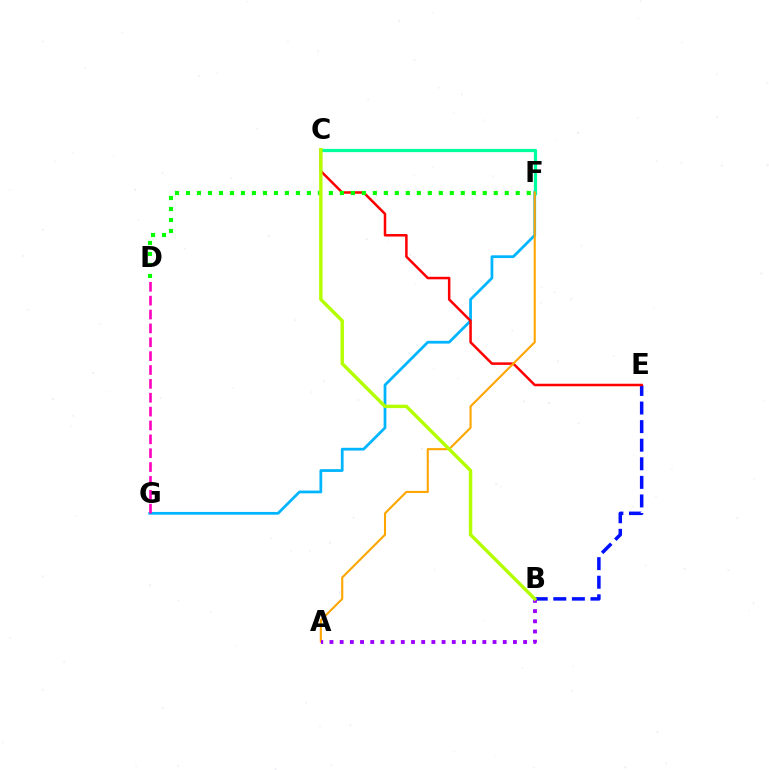{('B', 'E'): [{'color': '#0010ff', 'line_style': 'dashed', 'thickness': 2.52}], ('F', 'G'): [{'color': '#00b5ff', 'line_style': 'solid', 'thickness': 1.98}], ('C', 'F'): [{'color': '#00ff9d', 'line_style': 'solid', 'thickness': 2.35}], ('C', 'E'): [{'color': '#ff0000', 'line_style': 'solid', 'thickness': 1.81}], ('D', 'F'): [{'color': '#08ff00', 'line_style': 'dotted', 'thickness': 2.99}], ('A', 'F'): [{'color': '#ffa500', 'line_style': 'solid', 'thickness': 1.51}], ('D', 'G'): [{'color': '#ff00bd', 'line_style': 'dashed', 'thickness': 1.88}], ('A', 'B'): [{'color': '#9b00ff', 'line_style': 'dotted', 'thickness': 2.77}], ('B', 'C'): [{'color': '#b3ff00', 'line_style': 'solid', 'thickness': 2.46}]}